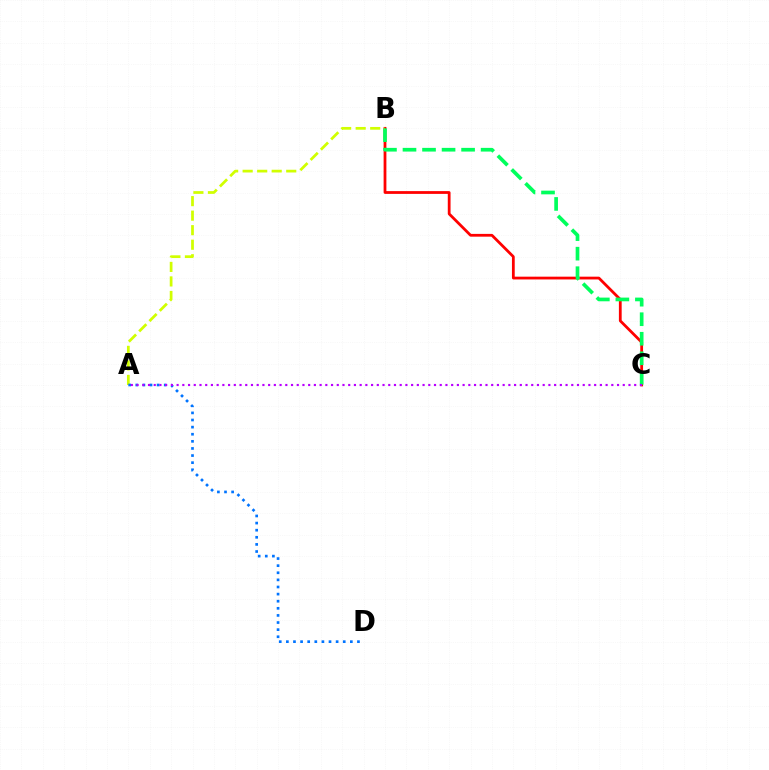{('B', 'C'): [{'color': '#ff0000', 'line_style': 'solid', 'thickness': 2.0}, {'color': '#00ff5c', 'line_style': 'dashed', 'thickness': 2.65}], ('A', 'B'): [{'color': '#d1ff00', 'line_style': 'dashed', 'thickness': 1.97}], ('A', 'D'): [{'color': '#0074ff', 'line_style': 'dotted', 'thickness': 1.93}], ('A', 'C'): [{'color': '#b900ff', 'line_style': 'dotted', 'thickness': 1.55}]}